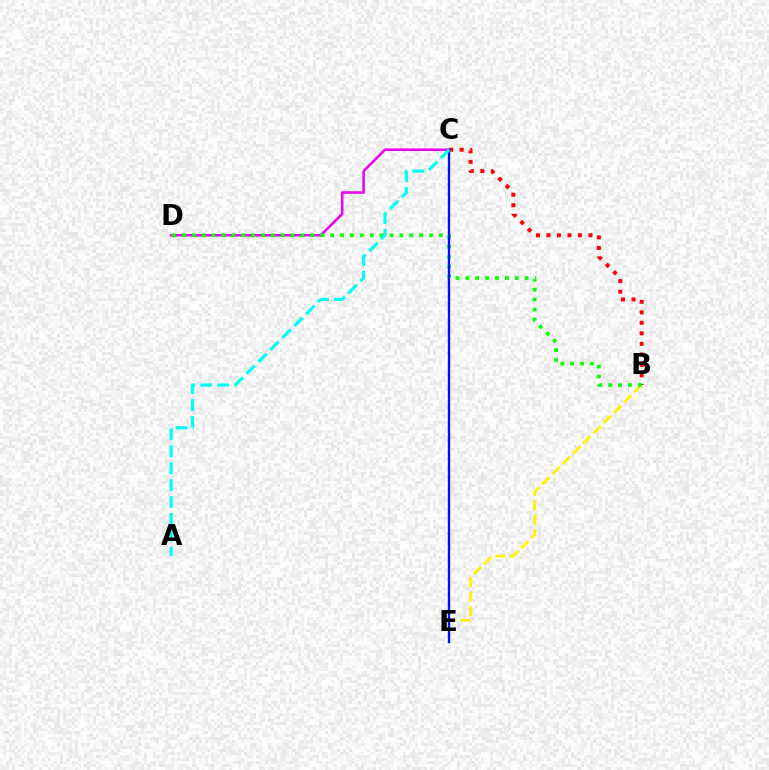{('B', 'E'): [{'color': '#fcf500', 'line_style': 'dashed', 'thickness': 1.97}], ('B', 'C'): [{'color': '#ff0000', 'line_style': 'dotted', 'thickness': 2.86}], ('C', 'D'): [{'color': '#ee00ff', 'line_style': 'solid', 'thickness': 1.84}], ('B', 'D'): [{'color': '#08ff00', 'line_style': 'dotted', 'thickness': 2.69}], ('C', 'E'): [{'color': '#0010ff', 'line_style': 'solid', 'thickness': 1.7}], ('A', 'C'): [{'color': '#00fff6', 'line_style': 'dashed', 'thickness': 2.3}]}